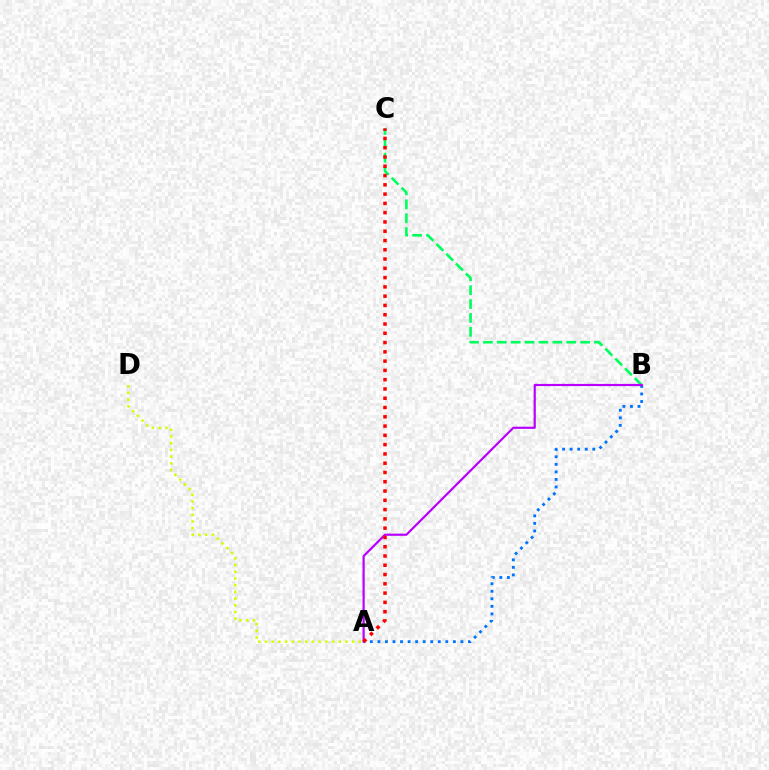{('B', 'C'): [{'color': '#00ff5c', 'line_style': 'dashed', 'thickness': 1.89}], ('A', 'B'): [{'color': '#0074ff', 'line_style': 'dotted', 'thickness': 2.05}, {'color': '#b900ff', 'line_style': 'solid', 'thickness': 1.58}], ('A', 'D'): [{'color': '#d1ff00', 'line_style': 'dotted', 'thickness': 1.82}], ('A', 'C'): [{'color': '#ff0000', 'line_style': 'dotted', 'thickness': 2.52}]}